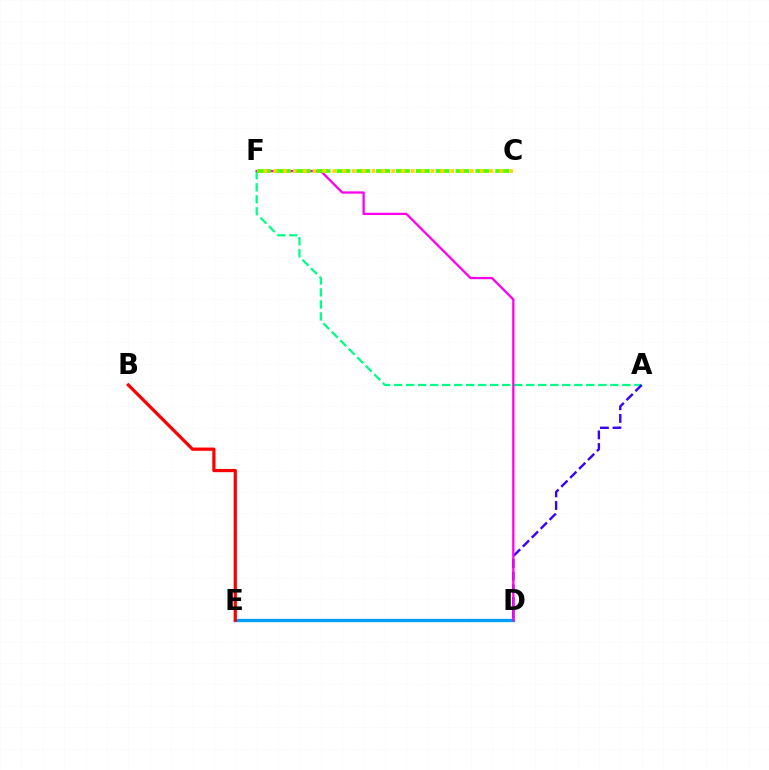{('A', 'F'): [{'color': '#00ff86', 'line_style': 'dashed', 'thickness': 1.63}], ('D', 'E'): [{'color': '#009eff', 'line_style': 'solid', 'thickness': 2.38}], ('A', 'D'): [{'color': '#3700ff', 'line_style': 'dashed', 'thickness': 1.71}], ('B', 'E'): [{'color': '#ff0000', 'line_style': 'solid', 'thickness': 2.33}], ('D', 'F'): [{'color': '#ff00ed', 'line_style': 'solid', 'thickness': 1.65}], ('C', 'F'): [{'color': '#4fff00', 'line_style': 'dashed', 'thickness': 2.7}, {'color': '#ffd500', 'line_style': 'dotted', 'thickness': 2.67}]}